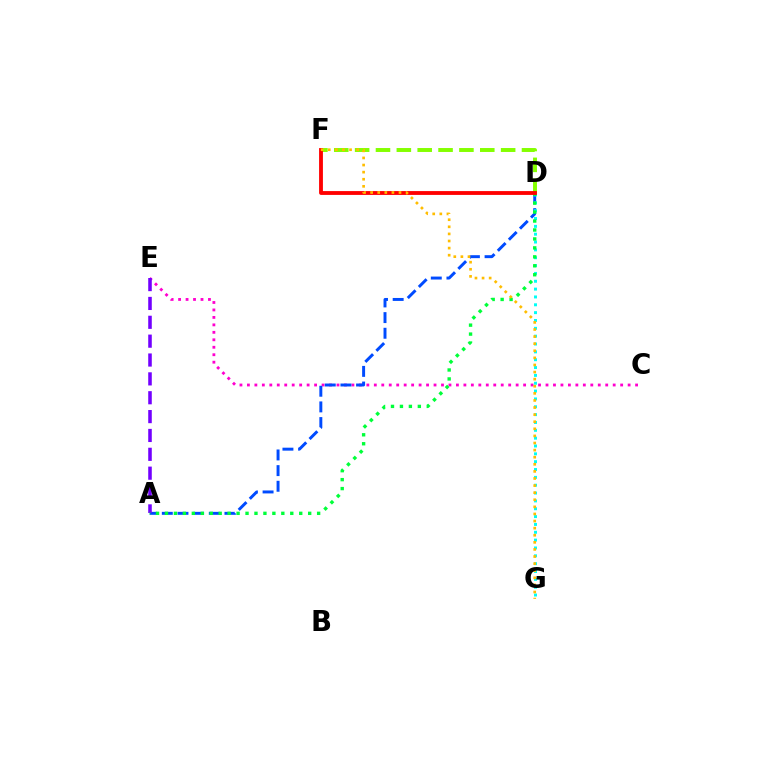{('C', 'E'): [{'color': '#ff00cf', 'line_style': 'dotted', 'thickness': 2.03}], ('A', 'D'): [{'color': '#004bff', 'line_style': 'dashed', 'thickness': 2.13}, {'color': '#00ff39', 'line_style': 'dotted', 'thickness': 2.43}], ('D', 'F'): [{'color': '#84ff00', 'line_style': 'dashed', 'thickness': 2.83}, {'color': '#ff0000', 'line_style': 'solid', 'thickness': 2.76}], ('A', 'E'): [{'color': '#7200ff', 'line_style': 'dashed', 'thickness': 2.56}], ('D', 'G'): [{'color': '#00fff6', 'line_style': 'dotted', 'thickness': 2.13}], ('F', 'G'): [{'color': '#ffbd00', 'line_style': 'dotted', 'thickness': 1.93}]}